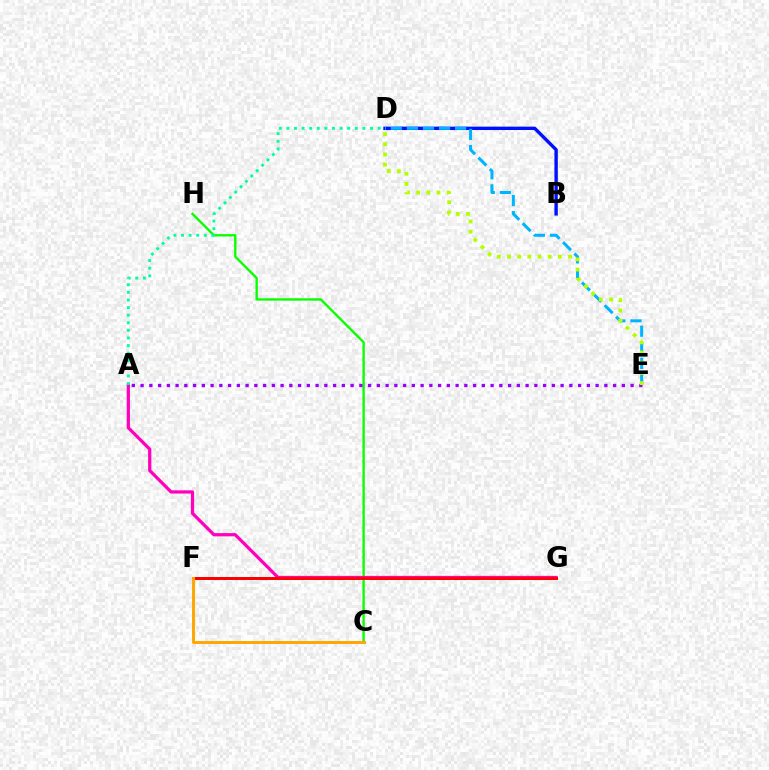{('B', 'D'): [{'color': '#0010ff', 'line_style': 'solid', 'thickness': 2.43}], ('C', 'H'): [{'color': '#08ff00', 'line_style': 'solid', 'thickness': 1.69}], ('A', 'G'): [{'color': '#ff00bd', 'line_style': 'solid', 'thickness': 2.33}], ('A', 'D'): [{'color': '#00ff9d', 'line_style': 'dotted', 'thickness': 2.06}], ('F', 'G'): [{'color': '#ff0000', 'line_style': 'solid', 'thickness': 2.16}], ('D', 'E'): [{'color': '#00b5ff', 'line_style': 'dashed', 'thickness': 2.18}, {'color': '#b3ff00', 'line_style': 'dotted', 'thickness': 2.76}], ('A', 'E'): [{'color': '#9b00ff', 'line_style': 'dotted', 'thickness': 2.38}], ('C', 'F'): [{'color': '#ffa500', 'line_style': 'solid', 'thickness': 2.1}]}